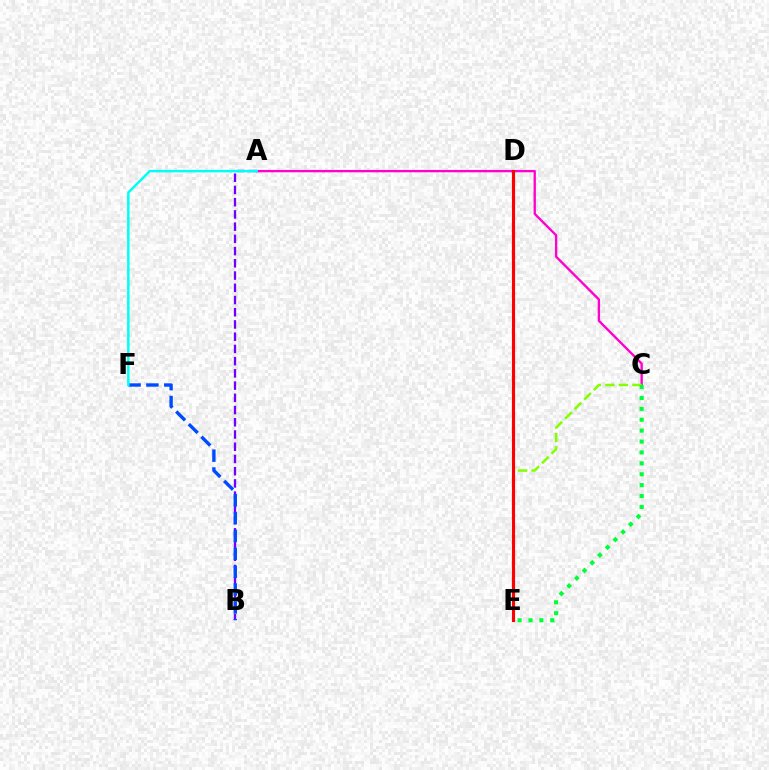{('A', 'C'): [{'color': '#ff00cf', 'line_style': 'solid', 'thickness': 1.68}], ('D', 'E'): [{'color': '#ffbd00', 'line_style': 'dotted', 'thickness': 1.98}, {'color': '#ff0000', 'line_style': 'solid', 'thickness': 2.25}], ('A', 'B'): [{'color': '#7200ff', 'line_style': 'dashed', 'thickness': 1.66}], ('C', 'E'): [{'color': '#84ff00', 'line_style': 'dashed', 'thickness': 1.84}, {'color': '#00ff39', 'line_style': 'dotted', 'thickness': 2.96}], ('B', 'F'): [{'color': '#004bff', 'line_style': 'dashed', 'thickness': 2.42}], ('A', 'F'): [{'color': '#00fff6', 'line_style': 'solid', 'thickness': 1.78}]}